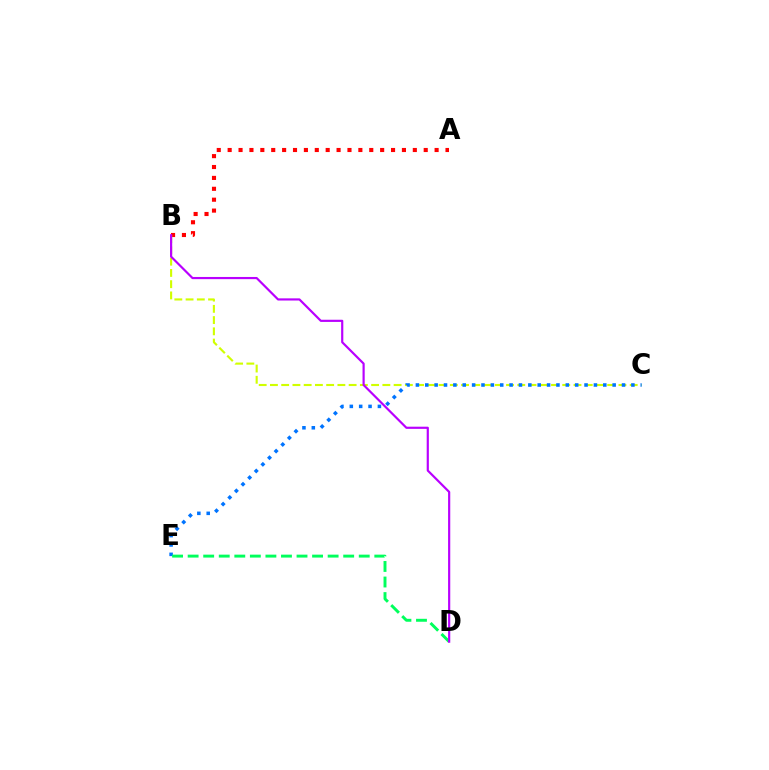{('A', 'B'): [{'color': '#ff0000', 'line_style': 'dotted', 'thickness': 2.96}], ('B', 'C'): [{'color': '#d1ff00', 'line_style': 'dashed', 'thickness': 1.53}], ('C', 'E'): [{'color': '#0074ff', 'line_style': 'dotted', 'thickness': 2.55}], ('D', 'E'): [{'color': '#00ff5c', 'line_style': 'dashed', 'thickness': 2.11}], ('B', 'D'): [{'color': '#b900ff', 'line_style': 'solid', 'thickness': 1.57}]}